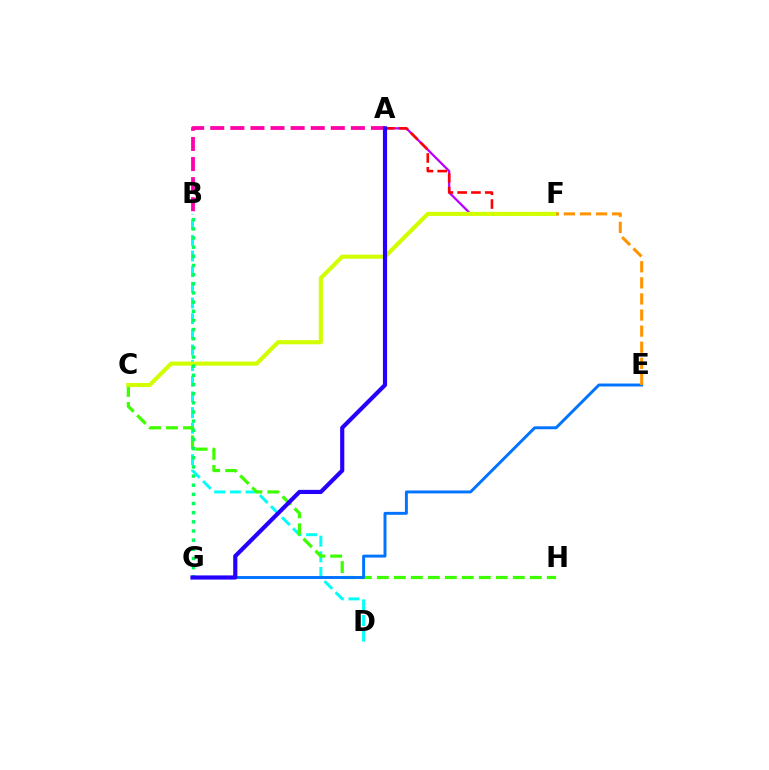{('A', 'F'): [{'color': '#b900ff', 'line_style': 'solid', 'thickness': 1.63}, {'color': '#ff0000', 'line_style': 'dashed', 'thickness': 1.87}], ('B', 'D'): [{'color': '#00fff6', 'line_style': 'dashed', 'thickness': 2.13}], ('C', 'H'): [{'color': '#3dff00', 'line_style': 'dashed', 'thickness': 2.31}], ('C', 'F'): [{'color': '#d1ff00', 'line_style': 'solid', 'thickness': 2.95}], ('B', 'G'): [{'color': '#00ff5c', 'line_style': 'dotted', 'thickness': 2.49}], ('E', 'G'): [{'color': '#0074ff', 'line_style': 'solid', 'thickness': 2.12}], ('E', 'F'): [{'color': '#ff9400', 'line_style': 'dashed', 'thickness': 2.19}], ('A', 'B'): [{'color': '#ff00ac', 'line_style': 'dashed', 'thickness': 2.73}], ('A', 'G'): [{'color': '#2500ff', 'line_style': 'solid', 'thickness': 2.99}]}